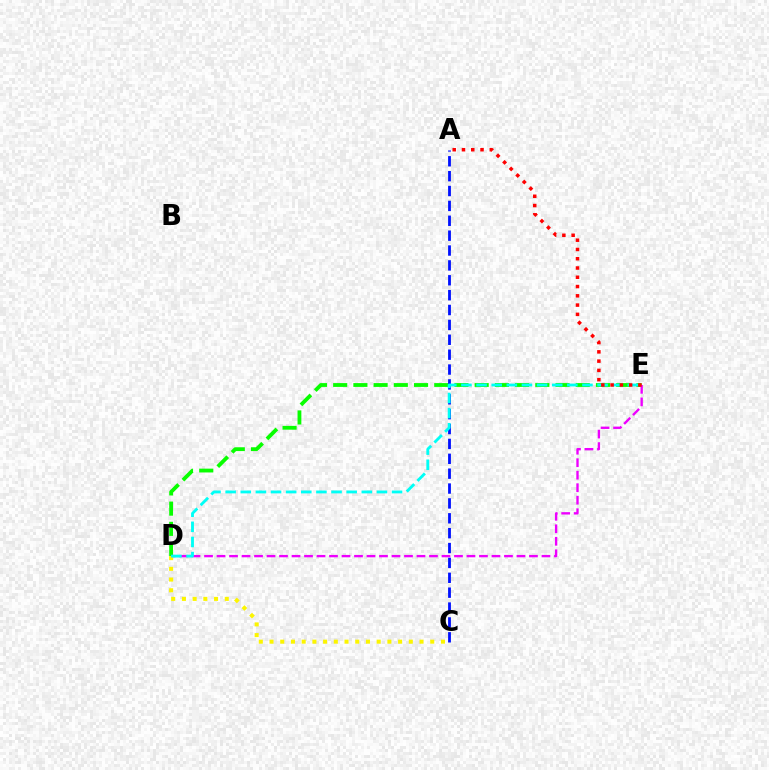{('D', 'E'): [{'color': '#08ff00', 'line_style': 'dashed', 'thickness': 2.75}, {'color': '#ee00ff', 'line_style': 'dashed', 'thickness': 1.7}, {'color': '#00fff6', 'line_style': 'dashed', 'thickness': 2.06}], ('A', 'C'): [{'color': '#0010ff', 'line_style': 'dashed', 'thickness': 2.02}], ('C', 'D'): [{'color': '#fcf500', 'line_style': 'dotted', 'thickness': 2.91}], ('A', 'E'): [{'color': '#ff0000', 'line_style': 'dotted', 'thickness': 2.52}]}